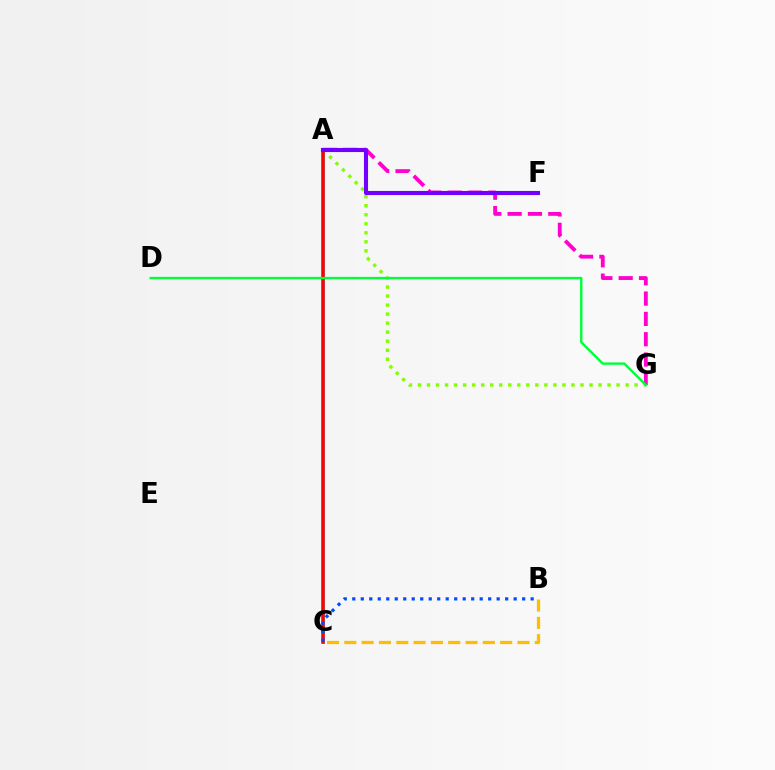{('A', 'C'): [{'color': '#00fff6', 'line_style': 'solid', 'thickness': 2.08}, {'color': '#ff0000', 'line_style': 'solid', 'thickness': 2.56}], ('A', 'G'): [{'color': '#ff00cf', 'line_style': 'dashed', 'thickness': 2.76}, {'color': '#84ff00', 'line_style': 'dotted', 'thickness': 2.45}], ('A', 'F'): [{'color': '#7200ff', 'line_style': 'solid', 'thickness': 2.95}], ('B', 'C'): [{'color': '#ffbd00', 'line_style': 'dashed', 'thickness': 2.35}, {'color': '#004bff', 'line_style': 'dotted', 'thickness': 2.31}], ('D', 'G'): [{'color': '#00ff39', 'line_style': 'solid', 'thickness': 1.72}]}